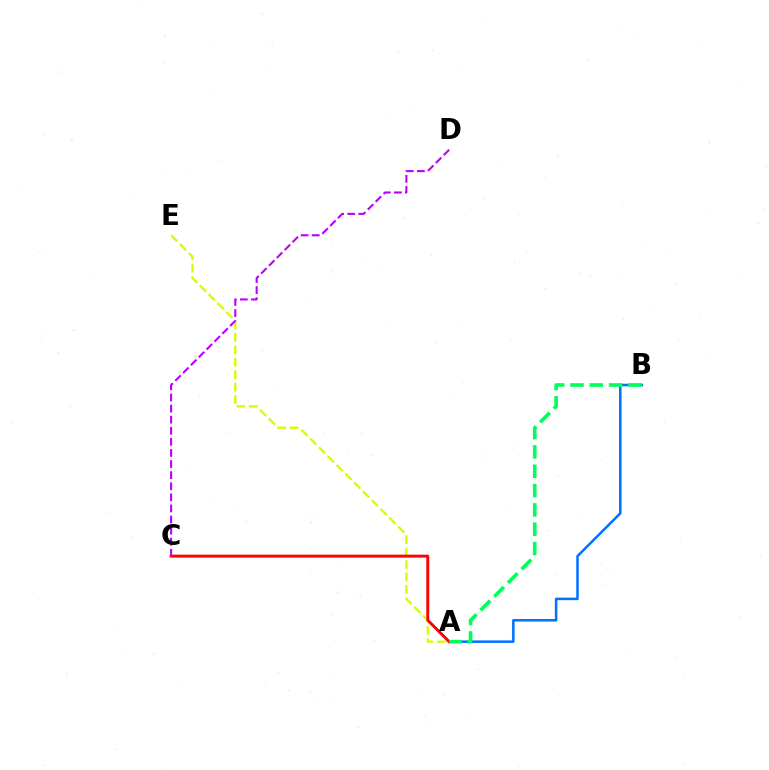{('A', 'B'): [{'color': '#0074ff', 'line_style': 'solid', 'thickness': 1.82}, {'color': '#00ff5c', 'line_style': 'dashed', 'thickness': 2.63}], ('A', 'E'): [{'color': '#d1ff00', 'line_style': 'dashed', 'thickness': 1.69}], ('A', 'C'): [{'color': '#ff0000', 'line_style': 'solid', 'thickness': 2.11}], ('C', 'D'): [{'color': '#b900ff', 'line_style': 'dashed', 'thickness': 1.51}]}